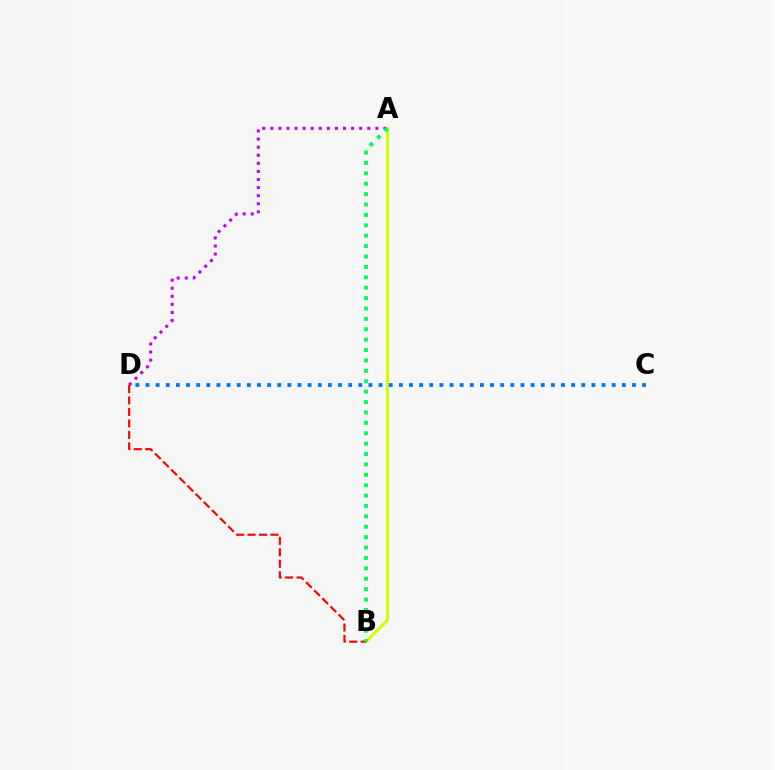{('A', 'D'): [{'color': '#b900ff', 'line_style': 'dotted', 'thickness': 2.2}], ('A', 'B'): [{'color': '#d1ff00', 'line_style': 'solid', 'thickness': 2.2}, {'color': '#00ff5c', 'line_style': 'dotted', 'thickness': 2.82}], ('C', 'D'): [{'color': '#0074ff', 'line_style': 'dotted', 'thickness': 2.75}], ('B', 'D'): [{'color': '#ff0000', 'line_style': 'dashed', 'thickness': 1.56}]}